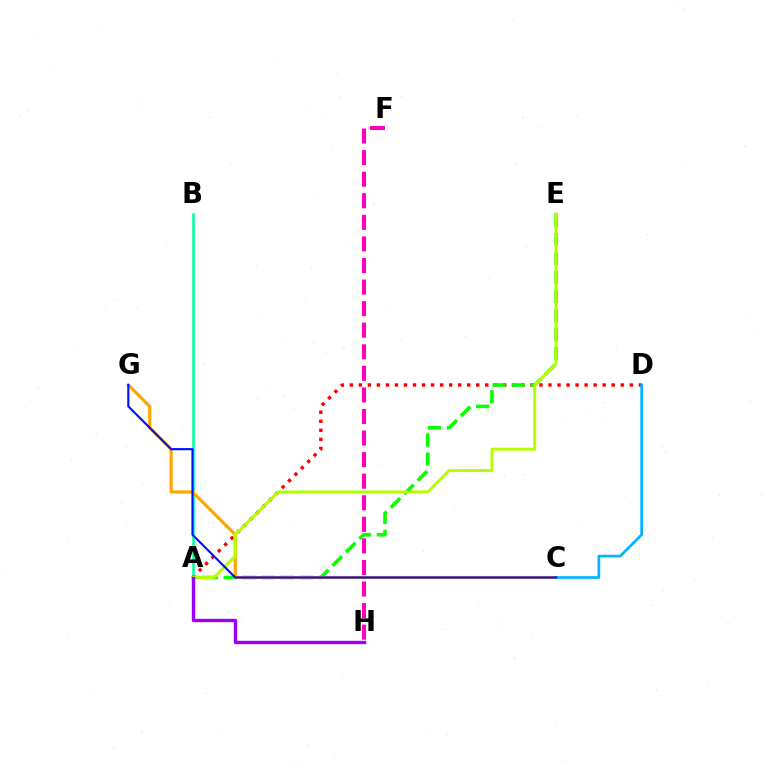{('A', 'D'): [{'color': '#ff0000', 'line_style': 'dotted', 'thickness': 2.45}], ('A', 'B'): [{'color': '#00ff9d', 'line_style': 'solid', 'thickness': 1.81}], ('A', 'E'): [{'color': '#08ff00', 'line_style': 'dashed', 'thickness': 2.58}, {'color': '#b3ff00', 'line_style': 'solid', 'thickness': 2.12}], ('C', 'G'): [{'color': '#ffa500', 'line_style': 'solid', 'thickness': 2.26}, {'color': '#0010ff', 'line_style': 'solid', 'thickness': 1.55}], ('F', 'H'): [{'color': '#ff00bd', 'line_style': 'dashed', 'thickness': 2.93}], ('A', 'H'): [{'color': '#9b00ff', 'line_style': 'solid', 'thickness': 2.45}], ('C', 'D'): [{'color': '#00b5ff', 'line_style': 'solid', 'thickness': 1.94}]}